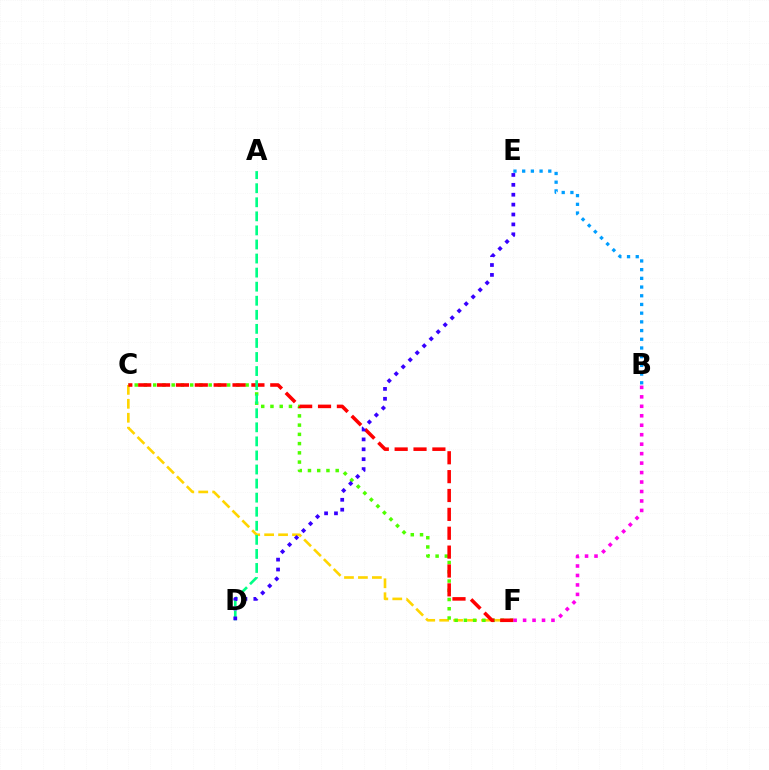{('C', 'F'): [{'color': '#ffd500', 'line_style': 'dashed', 'thickness': 1.89}, {'color': '#4fff00', 'line_style': 'dotted', 'thickness': 2.51}, {'color': '#ff0000', 'line_style': 'dashed', 'thickness': 2.56}], ('B', 'E'): [{'color': '#009eff', 'line_style': 'dotted', 'thickness': 2.36}], ('A', 'D'): [{'color': '#00ff86', 'line_style': 'dashed', 'thickness': 1.91}], ('B', 'F'): [{'color': '#ff00ed', 'line_style': 'dotted', 'thickness': 2.57}], ('D', 'E'): [{'color': '#3700ff', 'line_style': 'dotted', 'thickness': 2.69}]}